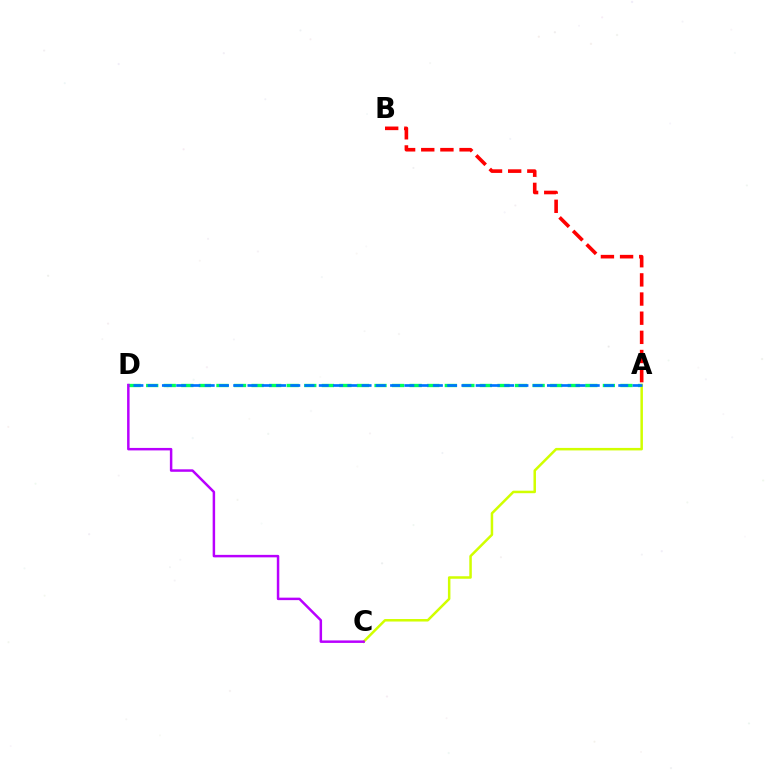{('A', 'B'): [{'color': '#ff0000', 'line_style': 'dashed', 'thickness': 2.6}], ('A', 'D'): [{'color': '#00ff5c', 'line_style': 'dashed', 'thickness': 2.39}, {'color': '#0074ff', 'line_style': 'dashed', 'thickness': 1.94}], ('A', 'C'): [{'color': '#d1ff00', 'line_style': 'solid', 'thickness': 1.8}], ('C', 'D'): [{'color': '#b900ff', 'line_style': 'solid', 'thickness': 1.79}]}